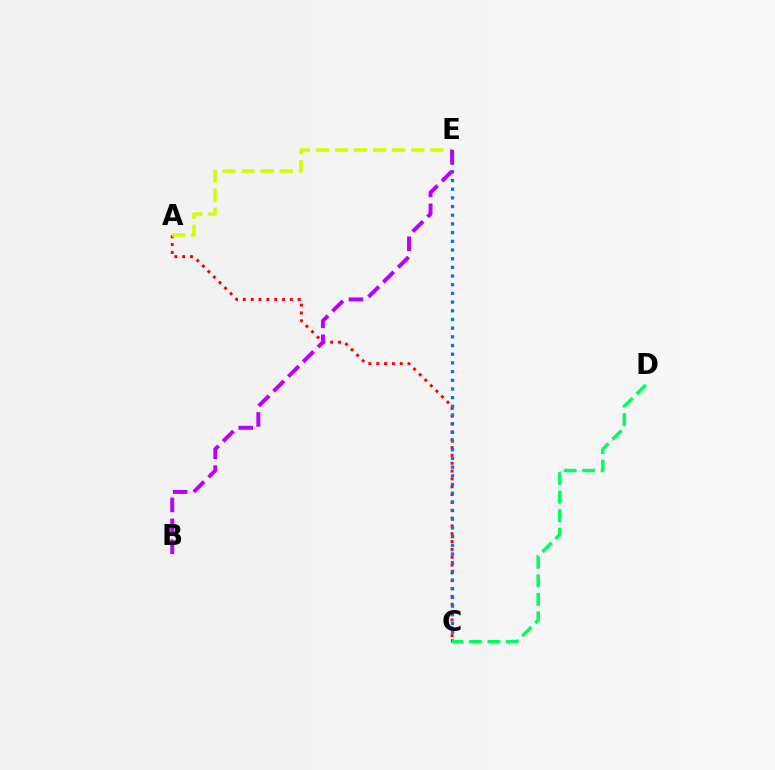{('A', 'C'): [{'color': '#ff0000', 'line_style': 'dotted', 'thickness': 2.13}], ('A', 'E'): [{'color': '#d1ff00', 'line_style': 'dashed', 'thickness': 2.59}], ('C', 'E'): [{'color': '#0074ff', 'line_style': 'dotted', 'thickness': 2.36}], ('C', 'D'): [{'color': '#00ff5c', 'line_style': 'dashed', 'thickness': 2.52}], ('B', 'E'): [{'color': '#b900ff', 'line_style': 'dashed', 'thickness': 2.84}]}